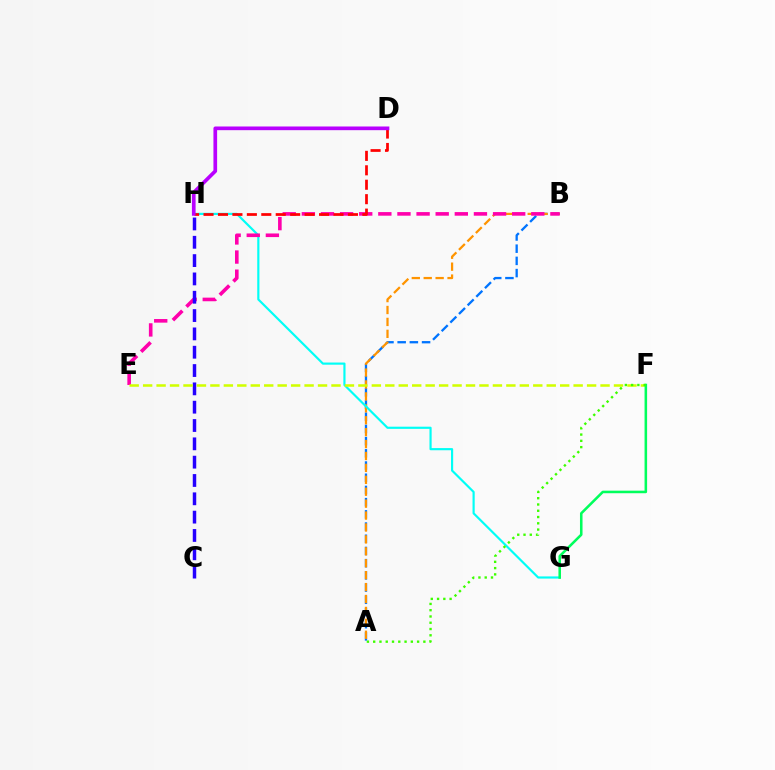{('A', 'B'): [{'color': '#0074ff', 'line_style': 'dashed', 'thickness': 1.66}, {'color': '#ff9400', 'line_style': 'dashed', 'thickness': 1.62}], ('G', 'H'): [{'color': '#00fff6', 'line_style': 'solid', 'thickness': 1.56}], ('B', 'E'): [{'color': '#ff00ac', 'line_style': 'dashed', 'thickness': 2.6}], ('D', 'H'): [{'color': '#ff0000', 'line_style': 'dashed', 'thickness': 1.96}, {'color': '#b900ff', 'line_style': 'solid', 'thickness': 2.65}], ('C', 'H'): [{'color': '#2500ff', 'line_style': 'dashed', 'thickness': 2.49}], ('E', 'F'): [{'color': '#d1ff00', 'line_style': 'dashed', 'thickness': 1.83}], ('F', 'G'): [{'color': '#00ff5c', 'line_style': 'solid', 'thickness': 1.84}], ('A', 'F'): [{'color': '#3dff00', 'line_style': 'dotted', 'thickness': 1.7}]}